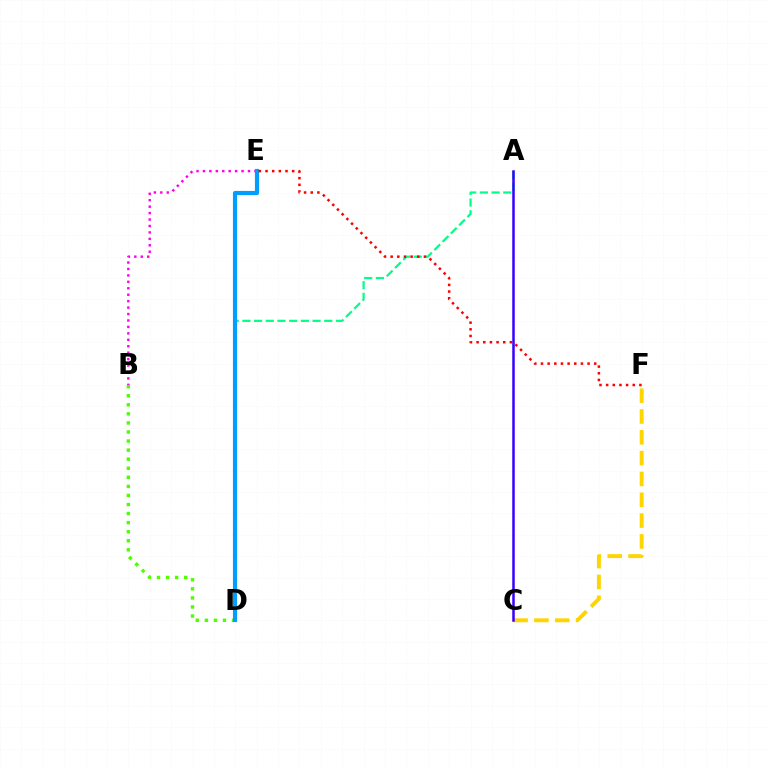{('B', 'E'): [{'color': '#ff00ed', 'line_style': 'dotted', 'thickness': 1.75}], ('C', 'F'): [{'color': '#ffd500', 'line_style': 'dashed', 'thickness': 2.83}], ('B', 'D'): [{'color': '#4fff00', 'line_style': 'dotted', 'thickness': 2.46}], ('A', 'D'): [{'color': '#00ff86', 'line_style': 'dashed', 'thickness': 1.59}], ('D', 'E'): [{'color': '#009eff', 'line_style': 'solid', 'thickness': 2.99}], ('A', 'C'): [{'color': '#3700ff', 'line_style': 'solid', 'thickness': 1.81}], ('E', 'F'): [{'color': '#ff0000', 'line_style': 'dotted', 'thickness': 1.81}]}